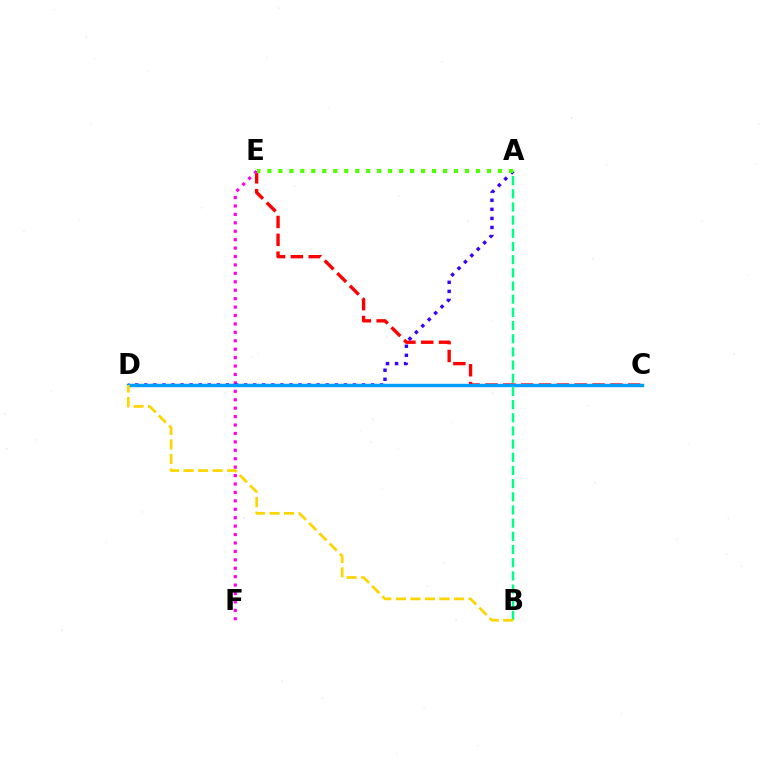{('C', 'E'): [{'color': '#ff0000', 'line_style': 'dashed', 'thickness': 2.42}], ('E', 'F'): [{'color': '#ff00ed', 'line_style': 'dotted', 'thickness': 2.29}], ('A', 'D'): [{'color': '#3700ff', 'line_style': 'dotted', 'thickness': 2.46}], ('C', 'D'): [{'color': '#009eff', 'line_style': 'solid', 'thickness': 2.47}], ('A', 'B'): [{'color': '#00ff86', 'line_style': 'dashed', 'thickness': 1.79}], ('B', 'D'): [{'color': '#ffd500', 'line_style': 'dashed', 'thickness': 1.97}], ('A', 'E'): [{'color': '#4fff00', 'line_style': 'dotted', 'thickness': 2.98}]}